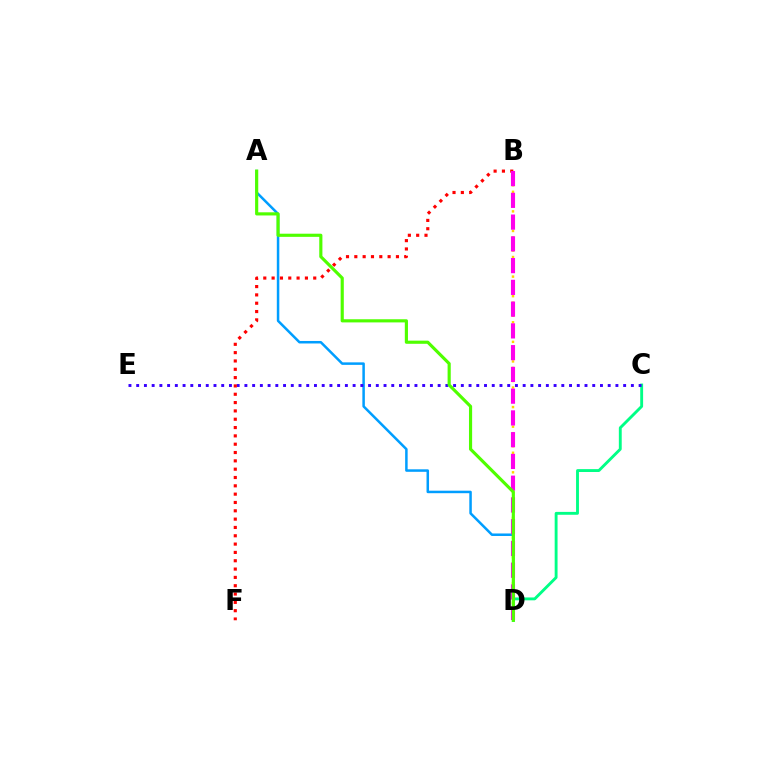{('A', 'D'): [{'color': '#009eff', 'line_style': 'solid', 'thickness': 1.8}, {'color': '#4fff00', 'line_style': 'solid', 'thickness': 2.27}], ('C', 'D'): [{'color': '#00ff86', 'line_style': 'solid', 'thickness': 2.07}], ('C', 'E'): [{'color': '#3700ff', 'line_style': 'dotted', 'thickness': 2.1}], ('B', 'F'): [{'color': '#ff0000', 'line_style': 'dotted', 'thickness': 2.26}], ('B', 'D'): [{'color': '#ffd500', 'line_style': 'dotted', 'thickness': 1.77}, {'color': '#ff00ed', 'line_style': 'dashed', 'thickness': 2.96}]}